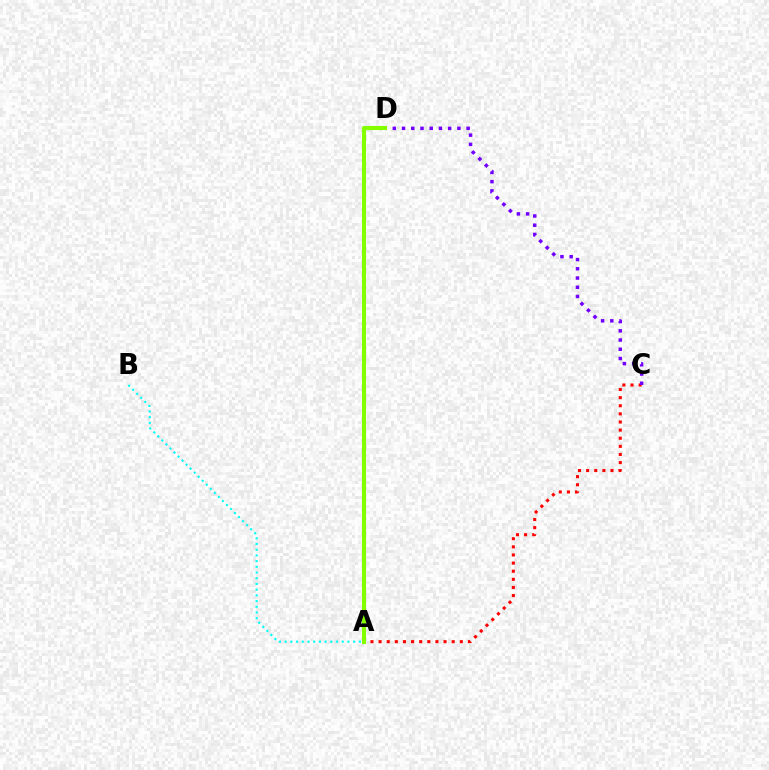{('A', 'C'): [{'color': '#ff0000', 'line_style': 'dotted', 'thickness': 2.21}], ('C', 'D'): [{'color': '#7200ff', 'line_style': 'dotted', 'thickness': 2.51}], ('A', 'D'): [{'color': '#84ff00', 'line_style': 'solid', 'thickness': 2.96}], ('A', 'B'): [{'color': '#00fff6', 'line_style': 'dotted', 'thickness': 1.55}]}